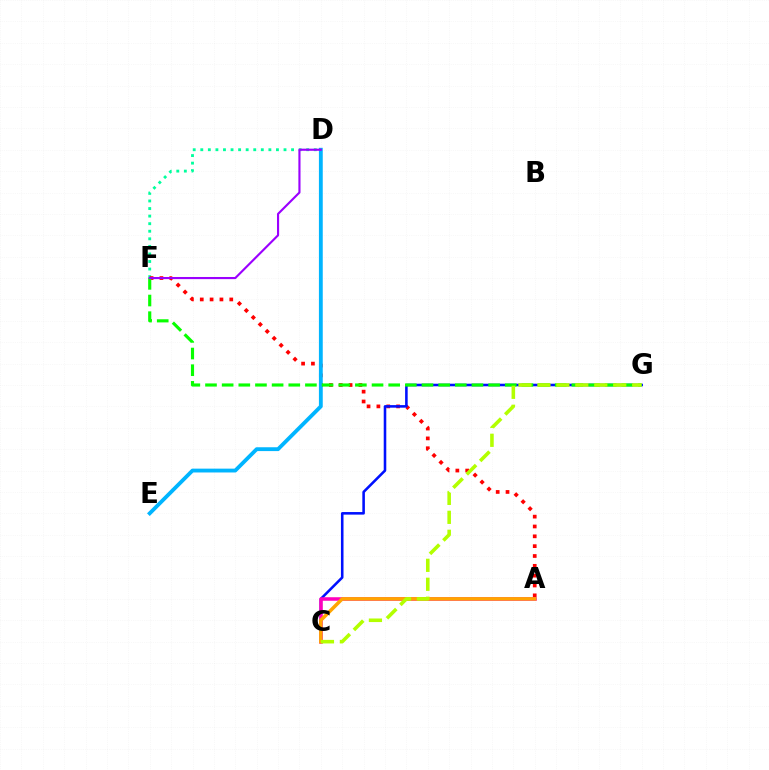{('D', 'F'): [{'color': '#00ff9d', 'line_style': 'dotted', 'thickness': 2.06}, {'color': '#9b00ff', 'line_style': 'solid', 'thickness': 1.54}], ('A', 'F'): [{'color': '#ff0000', 'line_style': 'dotted', 'thickness': 2.67}], ('C', 'G'): [{'color': '#0010ff', 'line_style': 'solid', 'thickness': 1.85}, {'color': '#b3ff00', 'line_style': 'dashed', 'thickness': 2.57}], ('A', 'C'): [{'color': '#ff00bd', 'line_style': 'solid', 'thickness': 2.54}, {'color': '#ffa500', 'line_style': 'solid', 'thickness': 2.53}], ('D', 'E'): [{'color': '#00b5ff', 'line_style': 'solid', 'thickness': 2.76}], ('F', 'G'): [{'color': '#08ff00', 'line_style': 'dashed', 'thickness': 2.26}]}